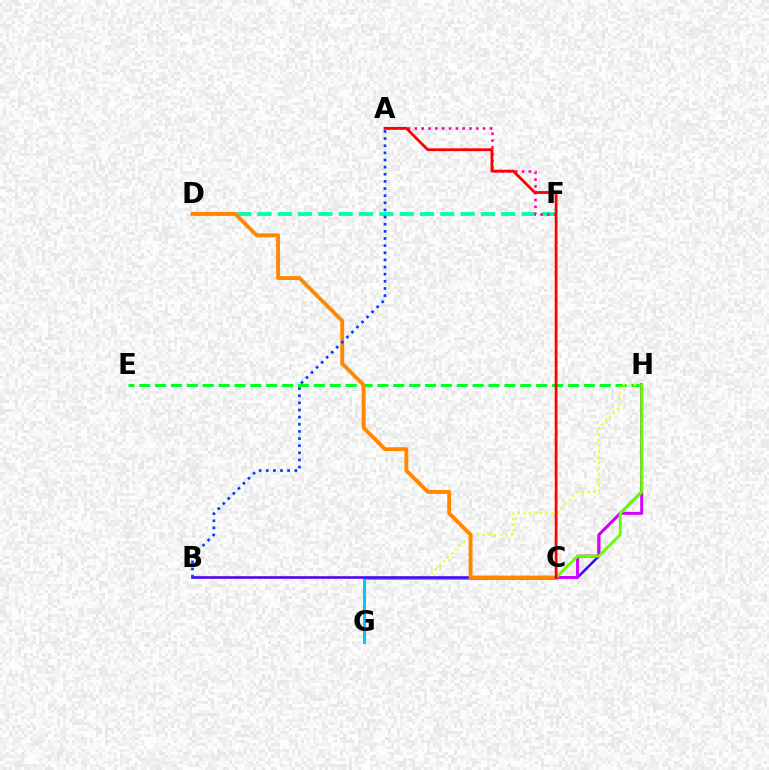{('E', 'H'): [{'color': '#00ff27', 'line_style': 'dashed', 'thickness': 2.16}], ('B', 'H'): [{'color': '#eeff00', 'line_style': 'dotted', 'thickness': 1.53}, {'color': '#4f00ff', 'line_style': 'solid', 'thickness': 1.85}], ('D', 'F'): [{'color': '#00ffaf', 'line_style': 'dashed', 'thickness': 2.76}], ('C', 'G'): [{'color': '#00c7ff', 'line_style': 'solid', 'thickness': 2.16}], ('A', 'F'): [{'color': '#ff00a0', 'line_style': 'dotted', 'thickness': 1.86}], ('C', 'D'): [{'color': '#ff8800', 'line_style': 'solid', 'thickness': 2.8}], ('C', 'H'): [{'color': '#d600ff', 'line_style': 'solid', 'thickness': 2.11}, {'color': '#66ff00', 'line_style': 'solid', 'thickness': 2.06}], ('A', 'C'): [{'color': '#ff0000', 'line_style': 'solid', 'thickness': 2.01}], ('A', 'B'): [{'color': '#003fff', 'line_style': 'dotted', 'thickness': 1.94}]}